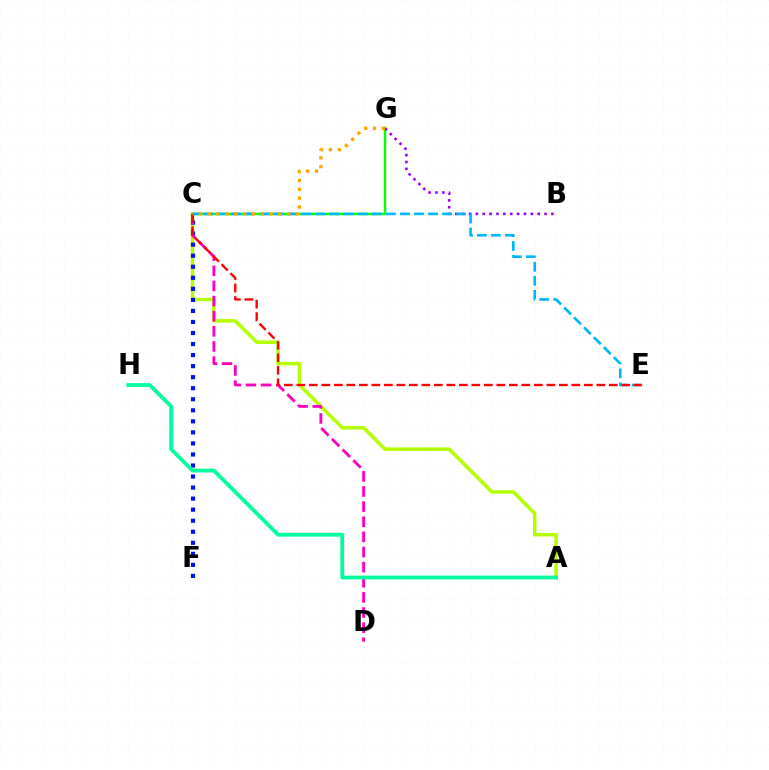{('A', 'C'): [{'color': '#b3ff00', 'line_style': 'solid', 'thickness': 2.51}], ('C', 'G'): [{'color': '#08ff00', 'line_style': 'solid', 'thickness': 1.77}, {'color': '#ffa500', 'line_style': 'dotted', 'thickness': 2.4}], ('B', 'G'): [{'color': '#9b00ff', 'line_style': 'dotted', 'thickness': 1.87}], ('C', 'F'): [{'color': '#0010ff', 'line_style': 'dotted', 'thickness': 3.0}], ('C', 'D'): [{'color': '#ff00bd', 'line_style': 'dashed', 'thickness': 2.06}], ('A', 'H'): [{'color': '#00ff9d', 'line_style': 'solid', 'thickness': 2.75}], ('C', 'E'): [{'color': '#00b5ff', 'line_style': 'dashed', 'thickness': 1.91}, {'color': '#ff0000', 'line_style': 'dashed', 'thickness': 1.7}]}